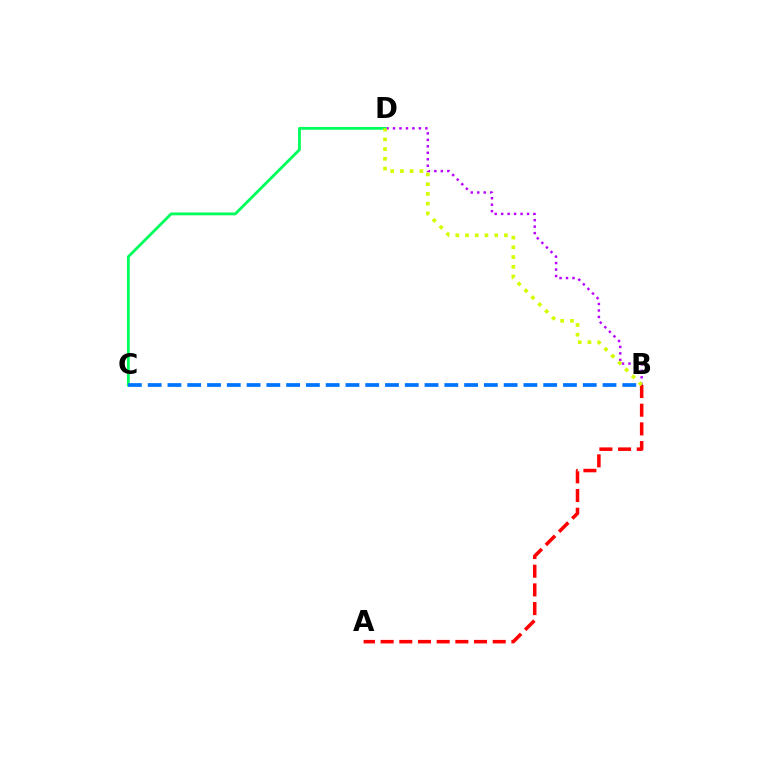{('B', 'D'): [{'color': '#b900ff', 'line_style': 'dotted', 'thickness': 1.76}, {'color': '#d1ff00', 'line_style': 'dotted', 'thickness': 2.64}], ('C', 'D'): [{'color': '#00ff5c', 'line_style': 'solid', 'thickness': 2.03}], ('A', 'B'): [{'color': '#ff0000', 'line_style': 'dashed', 'thickness': 2.54}], ('B', 'C'): [{'color': '#0074ff', 'line_style': 'dashed', 'thickness': 2.69}]}